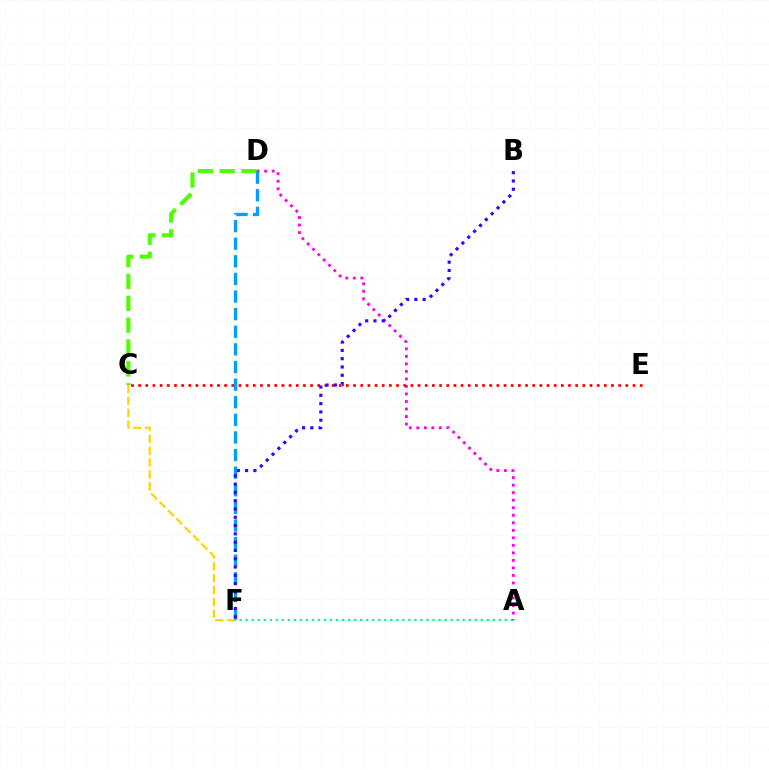{('A', 'F'): [{'color': '#00ff86', 'line_style': 'dotted', 'thickness': 1.64}], ('C', 'D'): [{'color': '#4fff00', 'line_style': 'dashed', 'thickness': 2.97}], ('A', 'D'): [{'color': '#ff00ed', 'line_style': 'dotted', 'thickness': 2.04}], ('C', 'E'): [{'color': '#ff0000', 'line_style': 'dotted', 'thickness': 1.95}], ('C', 'F'): [{'color': '#ffd500', 'line_style': 'dashed', 'thickness': 1.61}], ('D', 'F'): [{'color': '#009eff', 'line_style': 'dashed', 'thickness': 2.39}], ('B', 'F'): [{'color': '#3700ff', 'line_style': 'dotted', 'thickness': 2.25}]}